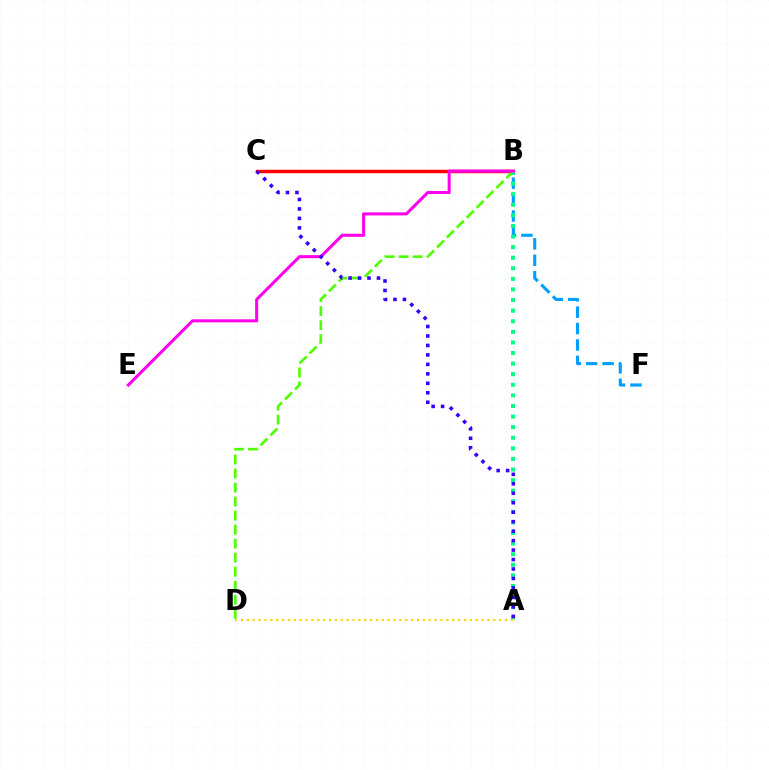{('B', 'C'): [{'color': '#ff0000', 'line_style': 'solid', 'thickness': 2.48}], ('B', 'D'): [{'color': '#4fff00', 'line_style': 'dashed', 'thickness': 1.91}], ('B', 'F'): [{'color': '#009eff', 'line_style': 'dashed', 'thickness': 2.23}], ('A', 'B'): [{'color': '#00ff86', 'line_style': 'dotted', 'thickness': 2.88}], ('A', 'D'): [{'color': '#ffd500', 'line_style': 'dotted', 'thickness': 1.59}], ('B', 'E'): [{'color': '#ff00ed', 'line_style': 'solid', 'thickness': 2.19}], ('A', 'C'): [{'color': '#3700ff', 'line_style': 'dotted', 'thickness': 2.57}]}